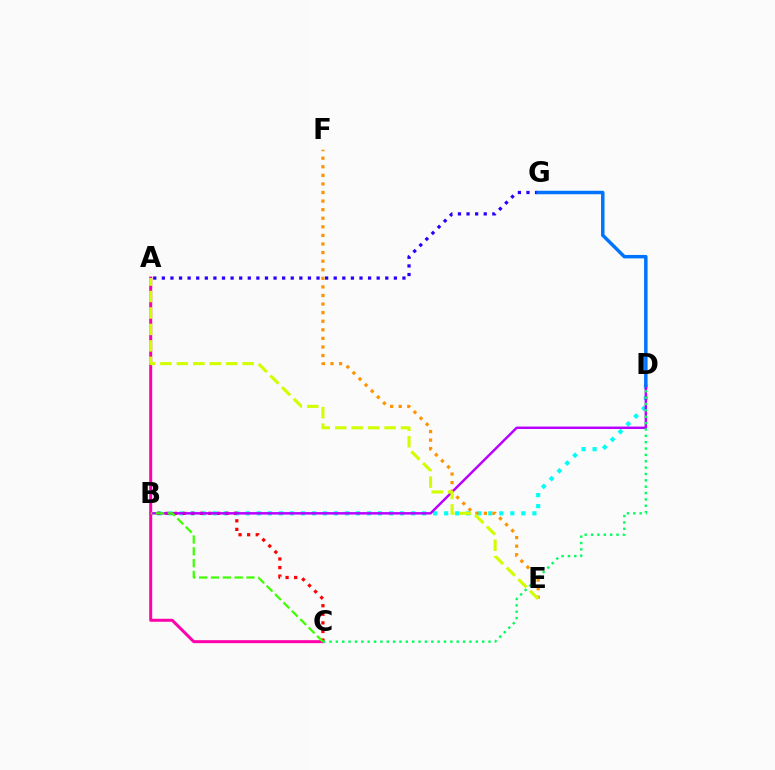{('B', 'D'): [{'color': '#00fff6', 'line_style': 'dotted', 'thickness': 3.0}, {'color': '#b900ff', 'line_style': 'solid', 'thickness': 1.77}], ('A', 'G'): [{'color': '#2500ff', 'line_style': 'dotted', 'thickness': 2.33}], ('B', 'C'): [{'color': '#ff0000', 'line_style': 'dotted', 'thickness': 2.33}, {'color': '#3dff00', 'line_style': 'dashed', 'thickness': 1.61}], ('E', 'F'): [{'color': '#ff9400', 'line_style': 'dotted', 'thickness': 2.33}], ('A', 'C'): [{'color': '#ff00ac', 'line_style': 'solid', 'thickness': 2.15}], ('C', 'D'): [{'color': '#00ff5c', 'line_style': 'dotted', 'thickness': 1.73}], ('A', 'E'): [{'color': '#d1ff00', 'line_style': 'dashed', 'thickness': 2.23}], ('D', 'G'): [{'color': '#0074ff', 'line_style': 'solid', 'thickness': 2.5}]}